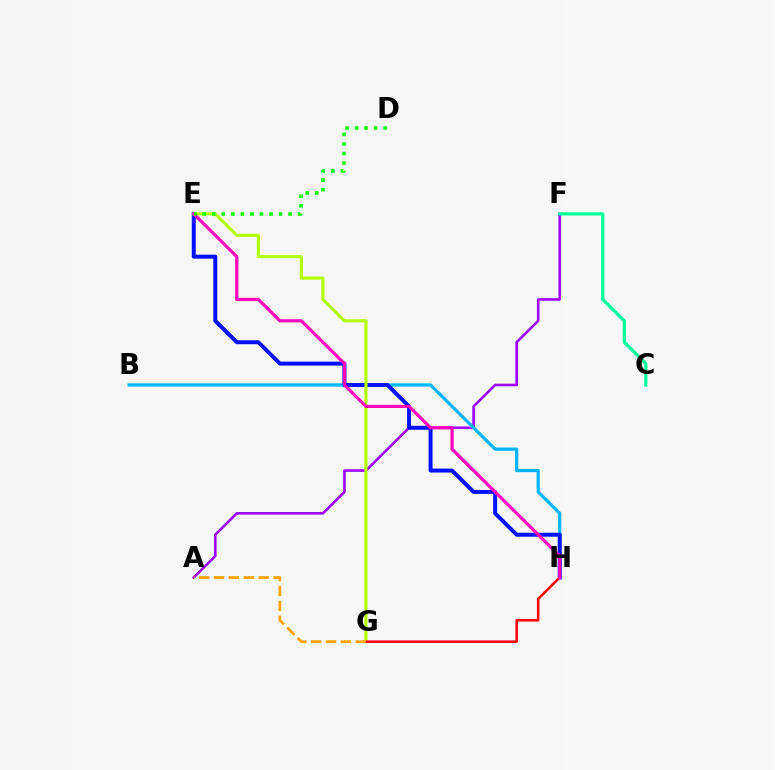{('A', 'F'): [{'color': '#9b00ff', 'line_style': 'solid', 'thickness': 1.87}], ('C', 'F'): [{'color': '#00ff9d', 'line_style': 'solid', 'thickness': 2.33}], ('B', 'H'): [{'color': '#00b5ff', 'line_style': 'solid', 'thickness': 2.32}], ('E', 'H'): [{'color': '#0010ff', 'line_style': 'solid', 'thickness': 2.86}, {'color': '#ff00bd', 'line_style': 'solid', 'thickness': 2.29}], ('E', 'G'): [{'color': '#b3ff00', 'line_style': 'solid', 'thickness': 2.23}], ('G', 'H'): [{'color': '#ff0000', 'line_style': 'solid', 'thickness': 1.82}], ('A', 'G'): [{'color': '#ffa500', 'line_style': 'dashed', 'thickness': 2.02}], ('D', 'E'): [{'color': '#08ff00', 'line_style': 'dotted', 'thickness': 2.59}]}